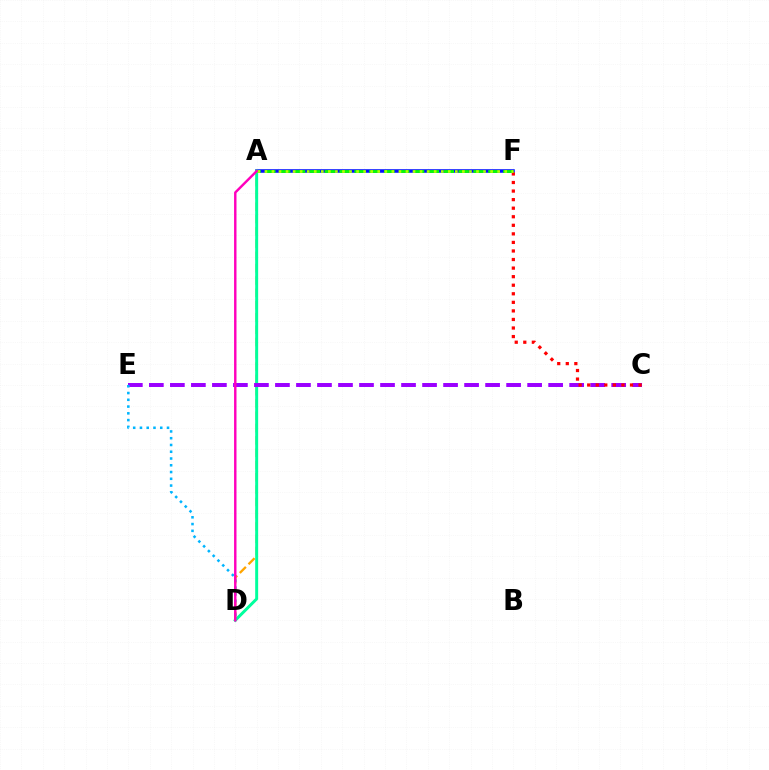{('A', 'F'): [{'color': '#0010ff', 'line_style': 'solid', 'thickness': 2.56}, {'color': '#08ff00', 'line_style': 'dashed', 'thickness': 2.02}, {'color': '#b3ff00', 'line_style': 'dotted', 'thickness': 1.92}], ('A', 'D'): [{'color': '#ffa500', 'line_style': 'dashed', 'thickness': 1.67}, {'color': '#00ff9d', 'line_style': 'solid', 'thickness': 2.14}, {'color': '#ff00bd', 'line_style': 'solid', 'thickness': 1.75}], ('C', 'E'): [{'color': '#9b00ff', 'line_style': 'dashed', 'thickness': 2.85}], ('C', 'F'): [{'color': '#ff0000', 'line_style': 'dotted', 'thickness': 2.33}], ('D', 'E'): [{'color': '#00b5ff', 'line_style': 'dotted', 'thickness': 1.84}]}